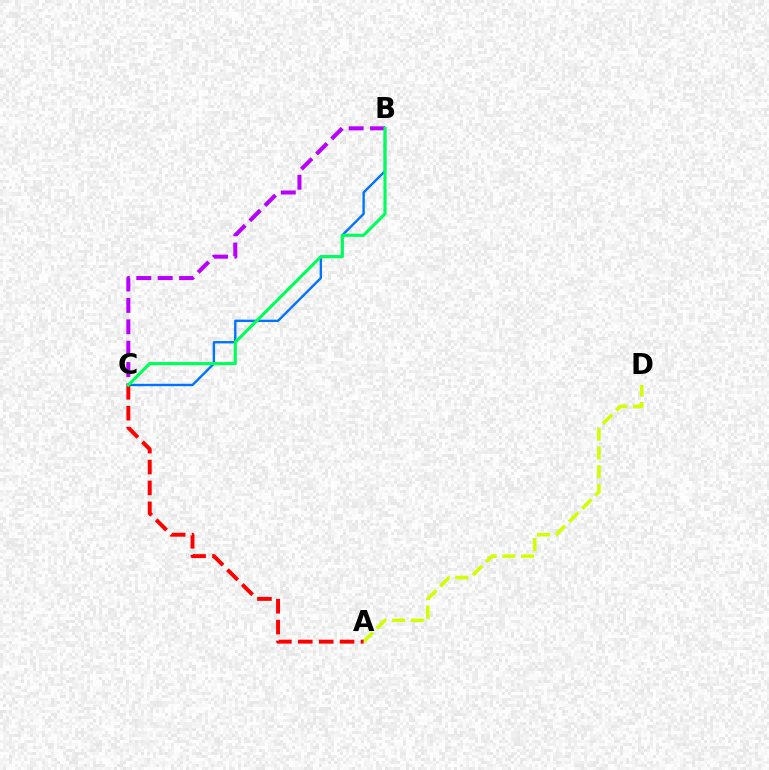{('A', 'D'): [{'color': '#d1ff00', 'line_style': 'dashed', 'thickness': 2.54}], ('B', 'C'): [{'color': '#0074ff', 'line_style': 'solid', 'thickness': 1.71}, {'color': '#b900ff', 'line_style': 'dashed', 'thickness': 2.91}, {'color': '#00ff5c', 'line_style': 'solid', 'thickness': 2.25}], ('A', 'C'): [{'color': '#ff0000', 'line_style': 'dashed', 'thickness': 2.84}]}